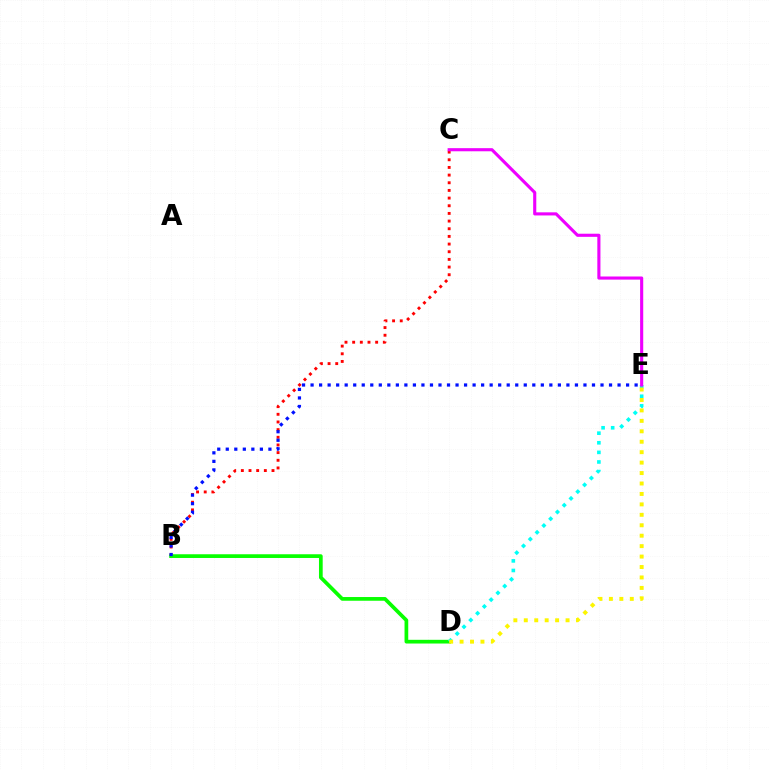{('B', 'C'): [{'color': '#ff0000', 'line_style': 'dotted', 'thickness': 2.08}], ('B', 'D'): [{'color': '#08ff00', 'line_style': 'solid', 'thickness': 2.67}], ('D', 'E'): [{'color': '#00fff6', 'line_style': 'dotted', 'thickness': 2.61}, {'color': '#fcf500', 'line_style': 'dotted', 'thickness': 2.84}], ('C', 'E'): [{'color': '#ee00ff', 'line_style': 'solid', 'thickness': 2.24}], ('B', 'E'): [{'color': '#0010ff', 'line_style': 'dotted', 'thickness': 2.32}]}